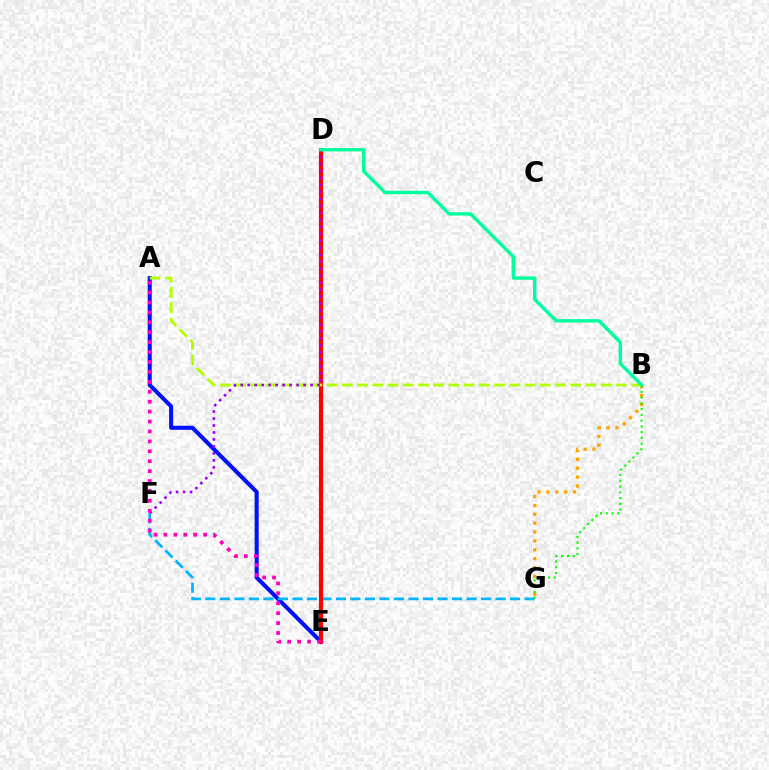{('A', 'E'): [{'color': '#0010ff', 'line_style': 'solid', 'thickness': 2.92}, {'color': '#ff00bd', 'line_style': 'dotted', 'thickness': 2.69}], ('B', 'G'): [{'color': '#ffa500', 'line_style': 'dotted', 'thickness': 2.41}, {'color': '#08ff00', 'line_style': 'dotted', 'thickness': 1.56}], ('F', 'G'): [{'color': '#00b5ff', 'line_style': 'dashed', 'thickness': 1.97}], ('D', 'E'): [{'color': '#ff0000', 'line_style': 'solid', 'thickness': 3.0}], ('A', 'B'): [{'color': '#b3ff00', 'line_style': 'dashed', 'thickness': 2.07}], ('D', 'F'): [{'color': '#9b00ff', 'line_style': 'dotted', 'thickness': 1.9}], ('B', 'D'): [{'color': '#00ff9d', 'line_style': 'solid', 'thickness': 2.44}]}